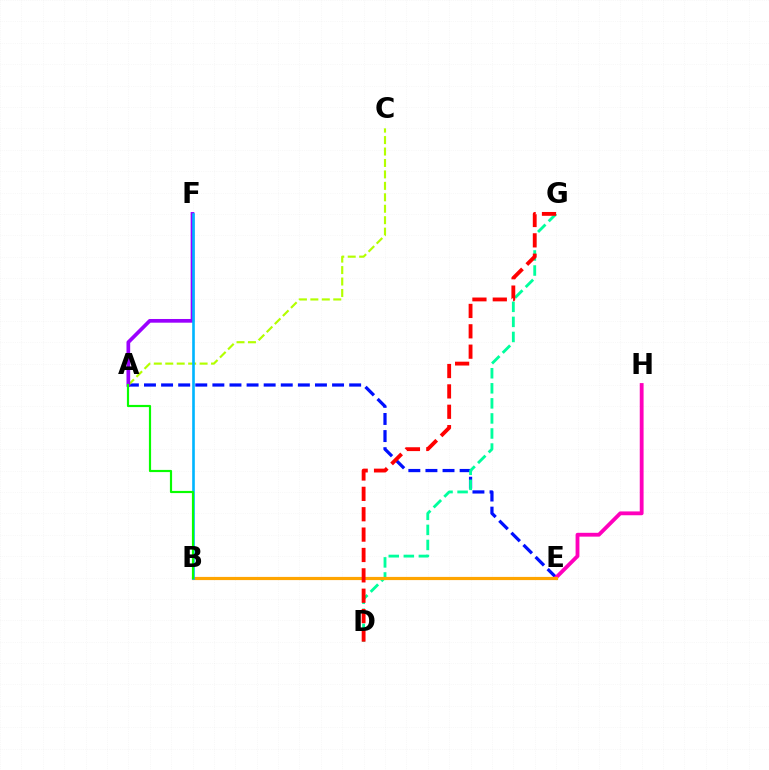{('A', 'E'): [{'color': '#0010ff', 'line_style': 'dashed', 'thickness': 2.32}], ('D', 'G'): [{'color': '#00ff9d', 'line_style': 'dashed', 'thickness': 2.05}, {'color': '#ff0000', 'line_style': 'dashed', 'thickness': 2.77}], ('E', 'H'): [{'color': '#ff00bd', 'line_style': 'solid', 'thickness': 2.76}], ('A', 'C'): [{'color': '#b3ff00', 'line_style': 'dashed', 'thickness': 1.55}], ('B', 'E'): [{'color': '#ffa500', 'line_style': 'solid', 'thickness': 2.29}], ('A', 'F'): [{'color': '#9b00ff', 'line_style': 'solid', 'thickness': 2.66}], ('B', 'F'): [{'color': '#00b5ff', 'line_style': 'solid', 'thickness': 1.9}], ('A', 'B'): [{'color': '#08ff00', 'line_style': 'solid', 'thickness': 1.57}]}